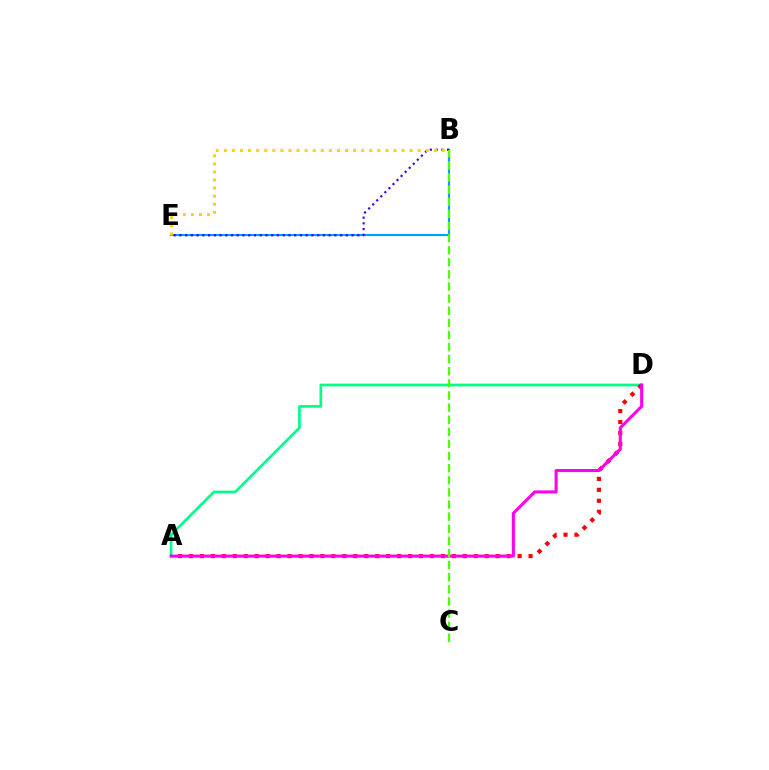{('B', 'E'): [{'color': '#009eff', 'line_style': 'solid', 'thickness': 1.55}, {'color': '#3700ff', 'line_style': 'dotted', 'thickness': 1.56}, {'color': '#ffd500', 'line_style': 'dotted', 'thickness': 2.19}], ('A', 'D'): [{'color': '#00ff86', 'line_style': 'solid', 'thickness': 1.93}, {'color': '#ff0000', 'line_style': 'dotted', 'thickness': 2.98}, {'color': '#ff00ed', 'line_style': 'solid', 'thickness': 2.2}], ('B', 'C'): [{'color': '#4fff00', 'line_style': 'dashed', 'thickness': 1.65}]}